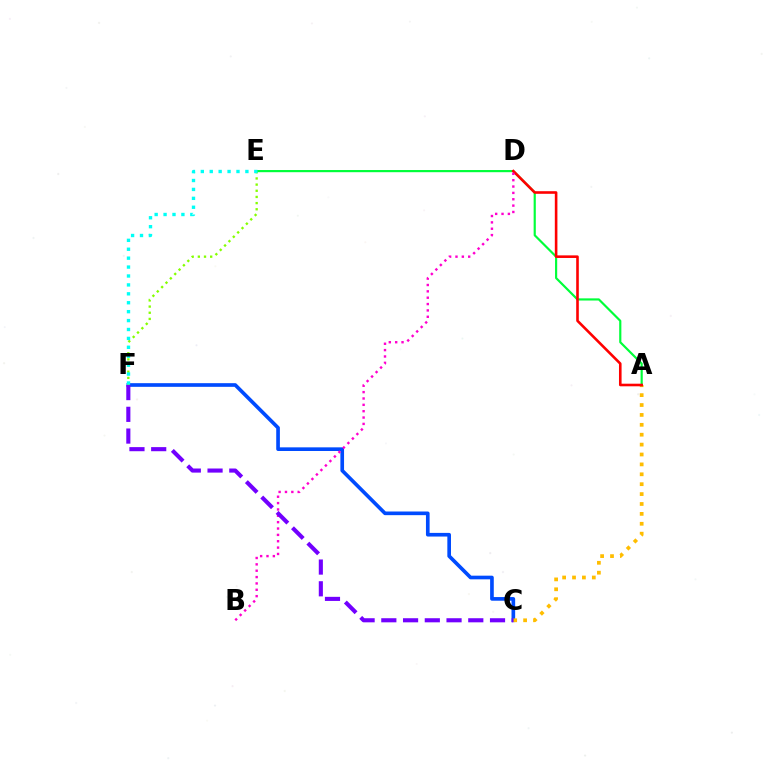{('C', 'F'): [{'color': '#004bff', 'line_style': 'solid', 'thickness': 2.63}, {'color': '#7200ff', 'line_style': 'dashed', 'thickness': 2.95}], ('A', 'C'): [{'color': '#ffbd00', 'line_style': 'dotted', 'thickness': 2.69}], ('E', 'F'): [{'color': '#84ff00', 'line_style': 'dotted', 'thickness': 1.68}, {'color': '#00fff6', 'line_style': 'dotted', 'thickness': 2.42}], ('A', 'E'): [{'color': '#00ff39', 'line_style': 'solid', 'thickness': 1.56}], ('A', 'D'): [{'color': '#ff0000', 'line_style': 'solid', 'thickness': 1.87}], ('B', 'D'): [{'color': '#ff00cf', 'line_style': 'dotted', 'thickness': 1.73}]}